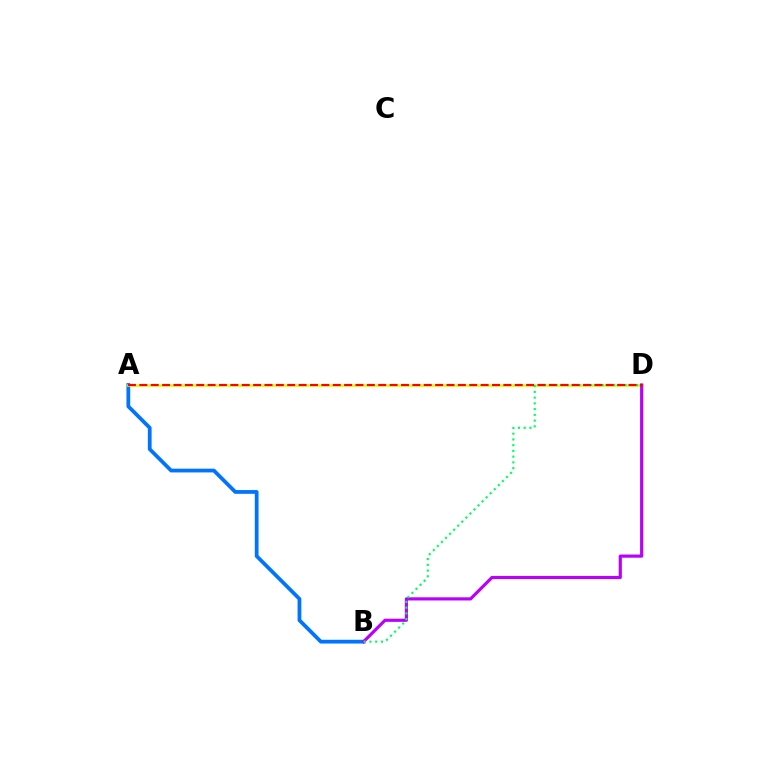{('A', 'B'): [{'color': '#0074ff', 'line_style': 'solid', 'thickness': 2.71}], ('A', 'D'): [{'color': '#d1ff00', 'line_style': 'solid', 'thickness': 1.87}, {'color': '#ff0000', 'line_style': 'dashed', 'thickness': 1.55}], ('B', 'D'): [{'color': '#b900ff', 'line_style': 'solid', 'thickness': 2.28}, {'color': '#00ff5c', 'line_style': 'dotted', 'thickness': 1.56}]}